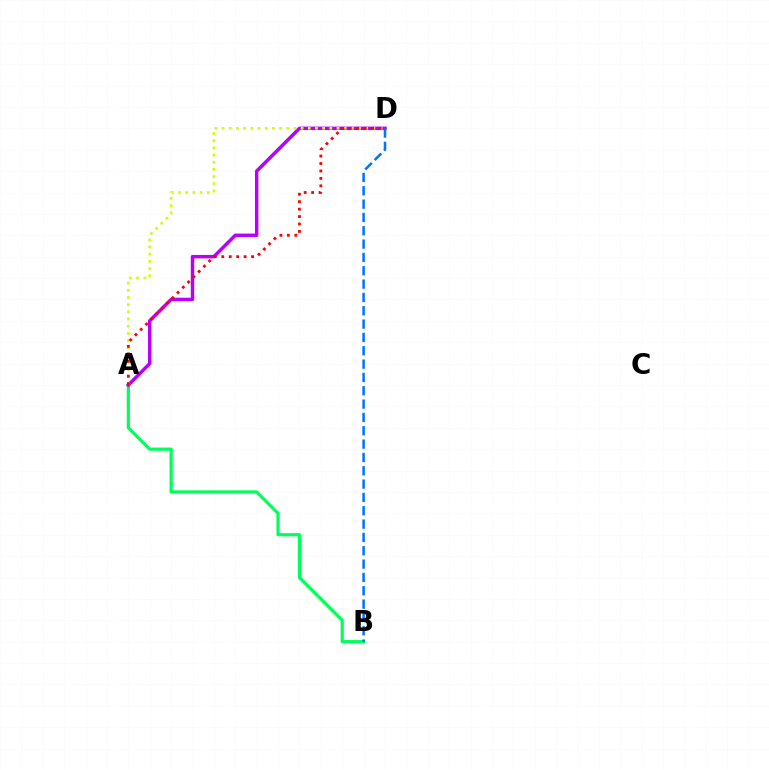{('A', 'B'): [{'color': '#00ff5c', 'line_style': 'solid', 'thickness': 2.3}], ('A', 'D'): [{'color': '#b900ff', 'line_style': 'solid', 'thickness': 2.49}, {'color': '#d1ff00', 'line_style': 'dotted', 'thickness': 1.95}, {'color': '#ff0000', 'line_style': 'dotted', 'thickness': 2.02}], ('B', 'D'): [{'color': '#0074ff', 'line_style': 'dashed', 'thickness': 1.81}]}